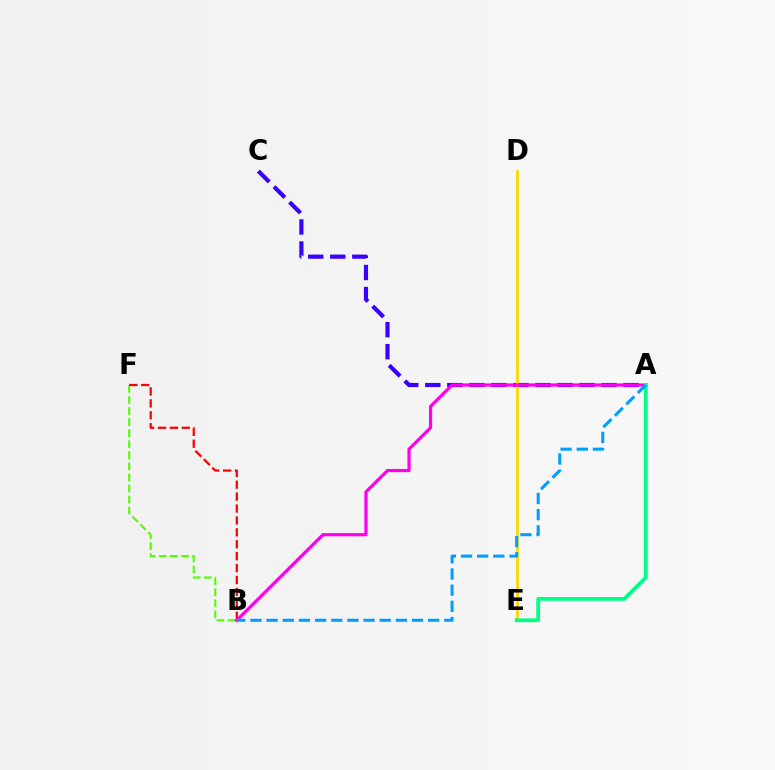{('B', 'F'): [{'color': '#4fff00', 'line_style': 'dashed', 'thickness': 1.5}, {'color': '#ff0000', 'line_style': 'dashed', 'thickness': 1.62}], ('A', 'C'): [{'color': '#3700ff', 'line_style': 'dashed', 'thickness': 2.99}], ('D', 'E'): [{'color': '#ffd500', 'line_style': 'solid', 'thickness': 1.96}], ('A', 'B'): [{'color': '#ff00ed', 'line_style': 'solid', 'thickness': 2.3}, {'color': '#009eff', 'line_style': 'dashed', 'thickness': 2.2}], ('A', 'E'): [{'color': '#00ff86', 'line_style': 'solid', 'thickness': 2.73}]}